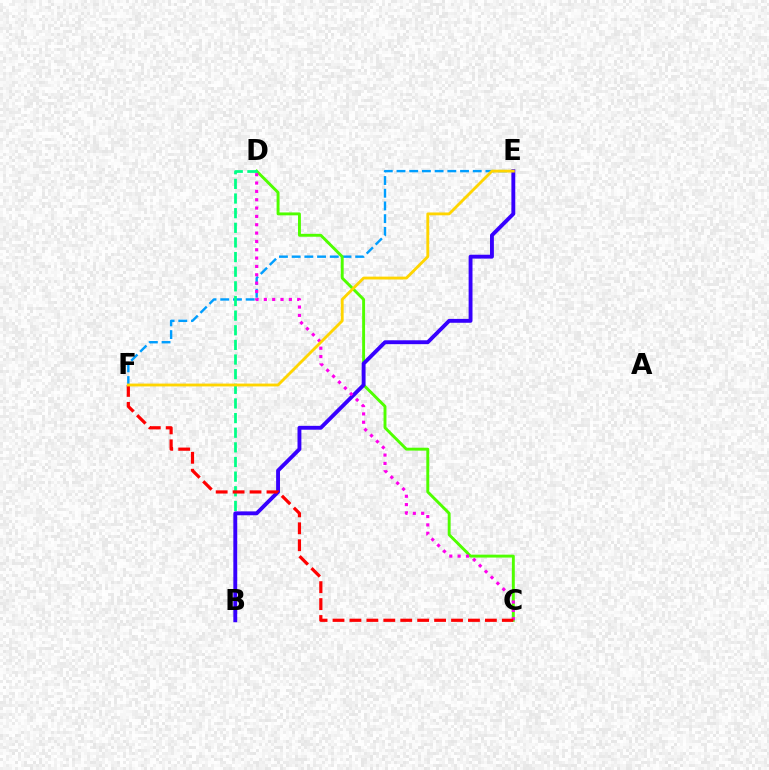{('E', 'F'): [{'color': '#009eff', 'line_style': 'dashed', 'thickness': 1.73}, {'color': '#ffd500', 'line_style': 'solid', 'thickness': 2.05}], ('C', 'D'): [{'color': '#4fff00', 'line_style': 'solid', 'thickness': 2.09}, {'color': '#ff00ed', 'line_style': 'dotted', 'thickness': 2.27}], ('B', 'D'): [{'color': '#00ff86', 'line_style': 'dashed', 'thickness': 1.99}], ('B', 'E'): [{'color': '#3700ff', 'line_style': 'solid', 'thickness': 2.79}], ('C', 'F'): [{'color': '#ff0000', 'line_style': 'dashed', 'thickness': 2.3}]}